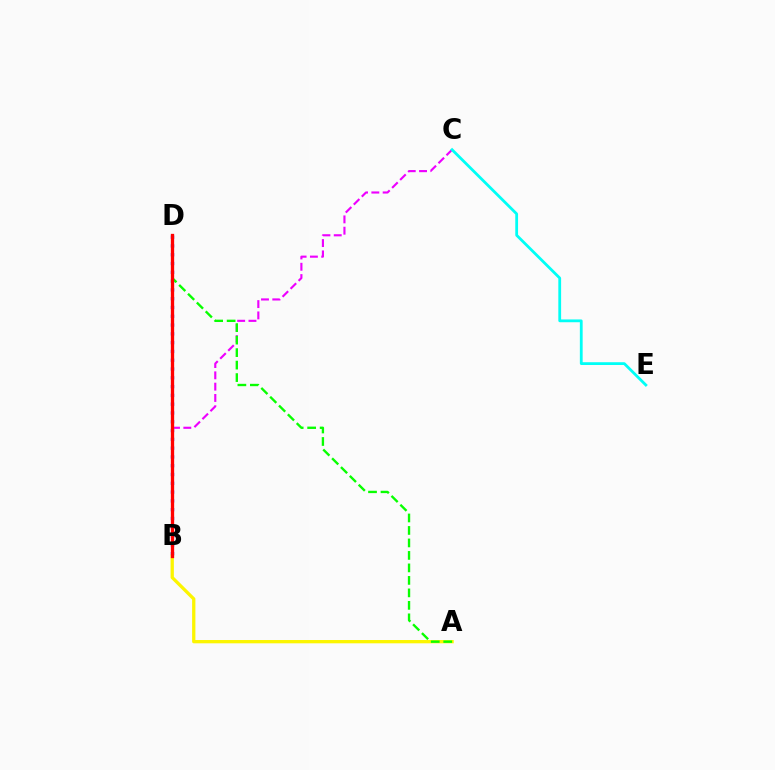{('B', 'C'): [{'color': '#ee00ff', 'line_style': 'dashed', 'thickness': 1.54}], ('C', 'E'): [{'color': '#00fff6', 'line_style': 'solid', 'thickness': 2.01}], ('B', 'D'): [{'color': '#0010ff', 'line_style': 'dotted', 'thickness': 2.39}, {'color': '#ff0000', 'line_style': 'solid', 'thickness': 2.38}], ('A', 'B'): [{'color': '#fcf500', 'line_style': 'solid', 'thickness': 2.37}], ('A', 'D'): [{'color': '#08ff00', 'line_style': 'dashed', 'thickness': 1.7}]}